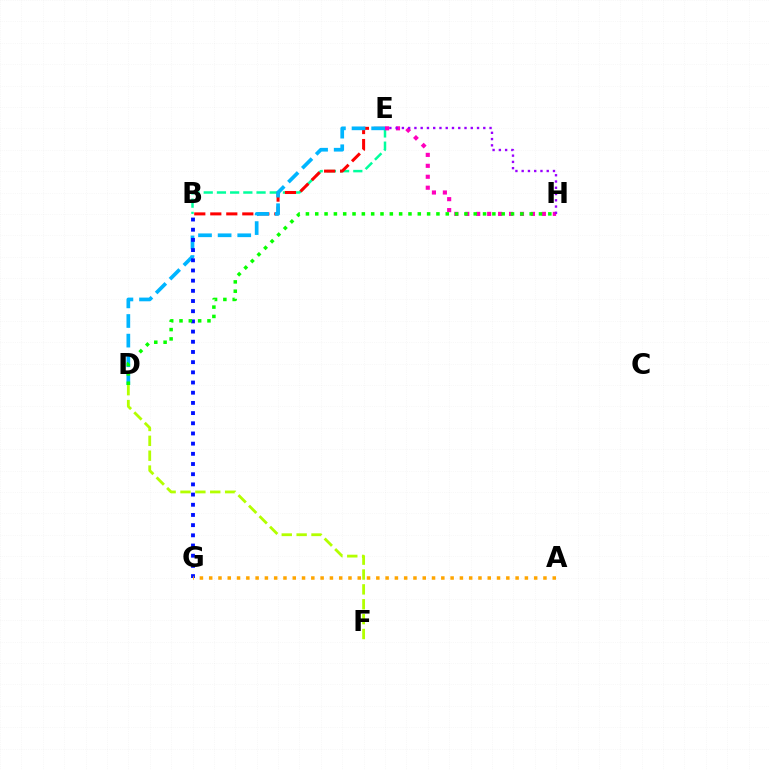{('B', 'E'): [{'color': '#00ff9d', 'line_style': 'dashed', 'thickness': 1.79}, {'color': '#ff0000', 'line_style': 'dashed', 'thickness': 2.17}], ('E', 'H'): [{'color': '#ff00bd', 'line_style': 'dotted', 'thickness': 2.97}, {'color': '#9b00ff', 'line_style': 'dotted', 'thickness': 1.7}], ('D', 'E'): [{'color': '#00b5ff', 'line_style': 'dashed', 'thickness': 2.67}], ('B', 'G'): [{'color': '#0010ff', 'line_style': 'dotted', 'thickness': 2.77}], ('D', 'H'): [{'color': '#08ff00', 'line_style': 'dotted', 'thickness': 2.53}], ('D', 'F'): [{'color': '#b3ff00', 'line_style': 'dashed', 'thickness': 2.02}], ('A', 'G'): [{'color': '#ffa500', 'line_style': 'dotted', 'thickness': 2.52}]}